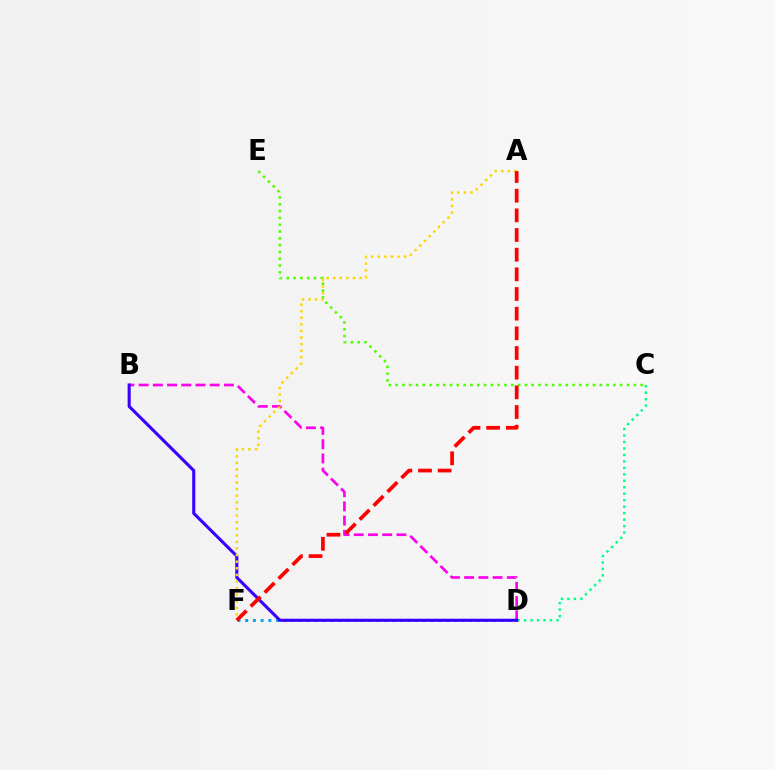{('C', 'E'): [{'color': '#4fff00', 'line_style': 'dotted', 'thickness': 1.85}], ('D', 'F'): [{'color': '#009eff', 'line_style': 'dotted', 'thickness': 2.1}], ('B', 'D'): [{'color': '#ff00ed', 'line_style': 'dashed', 'thickness': 1.93}, {'color': '#3700ff', 'line_style': 'solid', 'thickness': 2.22}], ('C', 'D'): [{'color': '#00ff86', 'line_style': 'dotted', 'thickness': 1.76}], ('A', 'F'): [{'color': '#ffd500', 'line_style': 'dotted', 'thickness': 1.79}, {'color': '#ff0000', 'line_style': 'dashed', 'thickness': 2.67}]}